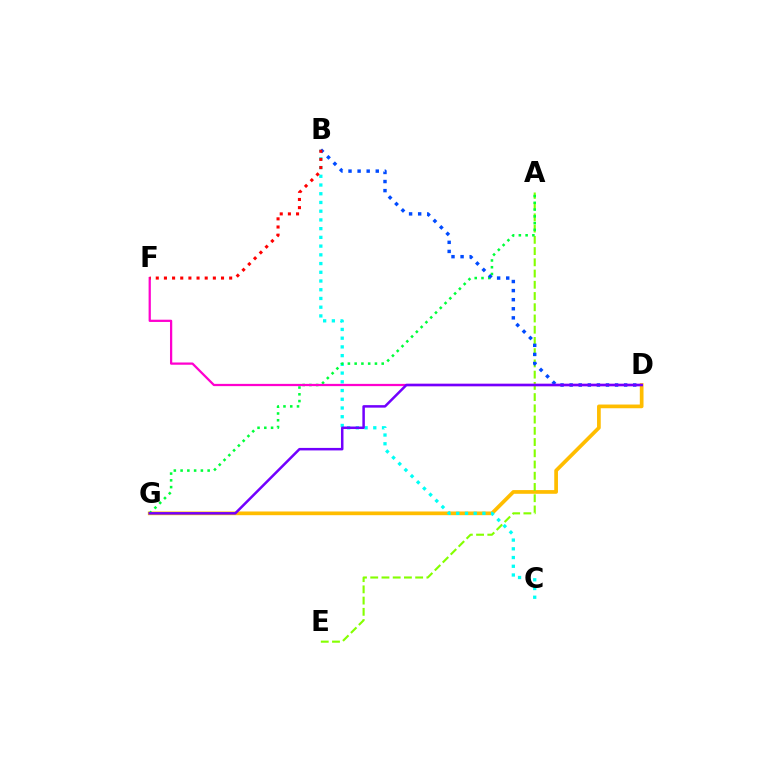{('D', 'G'): [{'color': '#ffbd00', 'line_style': 'solid', 'thickness': 2.67}, {'color': '#7200ff', 'line_style': 'solid', 'thickness': 1.81}], ('B', 'C'): [{'color': '#00fff6', 'line_style': 'dotted', 'thickness': 2.37}], ('A', 'E'): [{'color': '#84ff00', 'line_style': 'dashed', 'thickness': 1.53}], ('A', 'G'): [{'color': '#00ff39', 'line_style': 'dotted', 'thickness': 1.84}], ('D', 'F'): [{'color': '#ff00cf', 'line_style': 'solid', 'thickness': 1.62}], ('B', 'D'): [{'color': '#004bff', 'line_style': 'dotted', 'thickness': 2.47}], ('B', 'F'): [{'color': '#ff0000', 'line_style': 'dotted', 'thickness': 2.22}]}